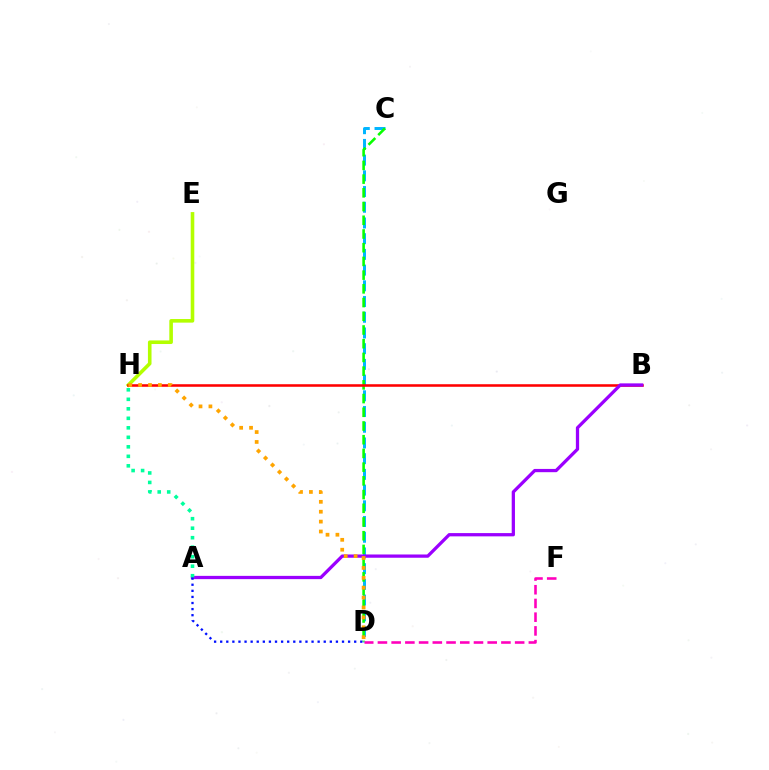{('C', 'D'): [{'color': '#00b5ff', 'line_style': 'dashed', 'thickness': 2.13}, {'color': '#08ff00', 'line_style': 'dashed', 'thickness': 1.86}], ('E', 'H'): [{'color': '#b3ff00', 'line_style': 'solid', 'thickness': 2.59}], ('B', 'H'): [{'color': '#ff0000', 'line_style': 'solid', 'thickness': 1.84}], ('A', 'B'): [{'color': '#9b00ff', 'line_style': 'solid', 'thickness': 2.35}], ('D', 'H'): [{'color': '#ffa500', 'line_style': 'dotted', 'thickness': 2.69}], ('D', 'F'): [{'color': '#ff00bd', 'line_style': 'dashed', 'thickness': 1.86}], ('A', 'H'): [{'color': '#00ff9d', 'line_style': 'dotted', 'thickness': 2.58}], ('A', 'D'): [{'color': '#0010ff', 'line_style': 'dotted', 'thickness': 1.65}]}